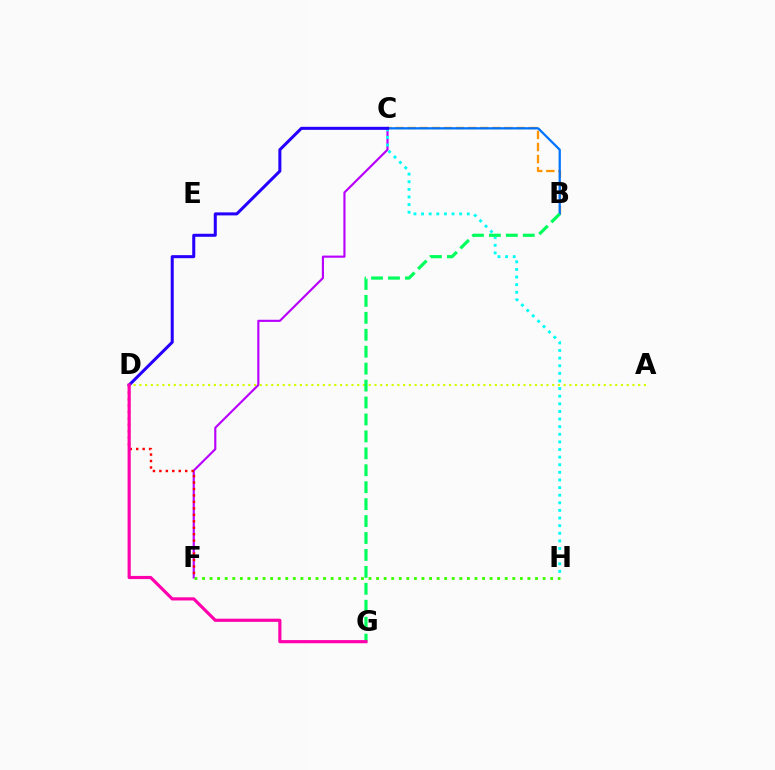{('C', 'F'): [{'color': '#b900ff', 'line_style': 'solid', 'thickness': 1.55}], ('D', 'F'): [{'color': '#ff0000', 'line_style': 'dotted', 'thickness': 1.75}], ('C', 'H'): [{'color': '#00fff6', 'line_style': 'dotted', 'thickness': 2.07}], ('B', 'C'): [{'color': '#ff9400', 'line_style': 'dashed', 'thickness': 1.65}, {'color': '#0074ff', 'line_style': 'solid', 'thickness': 1.63}], ('F', 'H'): [{'color': '#3dff00', 'line_style': 'dotted', 'thickness': 2.06}], ('A', 'D'): [{'color': '#d1ff00', 'line_style': 'dotted', 'thickness': 1.56}], ('B', 'G'): [{'color': '#00ff5c', 'line_style': 'dashed', 'thickness': 2.3}], ('C', 'D'): [{'color': '#2500ff', 'line_style': 'solid', 'thickness': 2.18}], ('D', 'G'): [{'color': '#ff00ac', 'line_style': 'solid', 'thickness': 2.28}]}